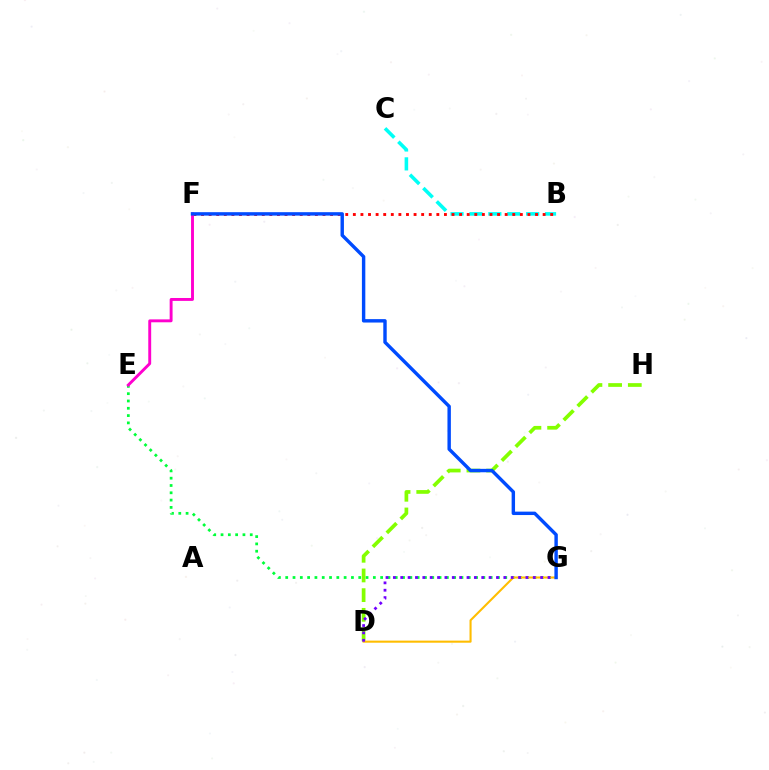{('B', 'C'): [{'color': '#00fff6', 'line_style': 'dashed', 'thickness': 2.57}], ('B', 'F'): [{'color': '#ff0000', 'line_style': 'dotted', 'thickness': 2.06}], ('E', 'G'): [{'color': '#00ff39', 'line_style': 'dotted', 'thickness': 1.98}], ('D', 'H'): [{'color': '#84ff00', 'line_style': 'dashed', 'thickness': 2.67}], ('D', 'G'): [{'color': '#ffbd00', 'line_style': 'solid', 'thickness': 1.5}, {'color': '#7200ff', 'line_style': 'dotted', 'thickness': 2.0}], ('E', 'F'): [{'color': '#ff00cf', 'line_style': 'solid', 'thickness': 2.09}], ('F', 'G'): [{'color': '#004bff', 'line_style': 'solid', 'thickness': 2.46}]}